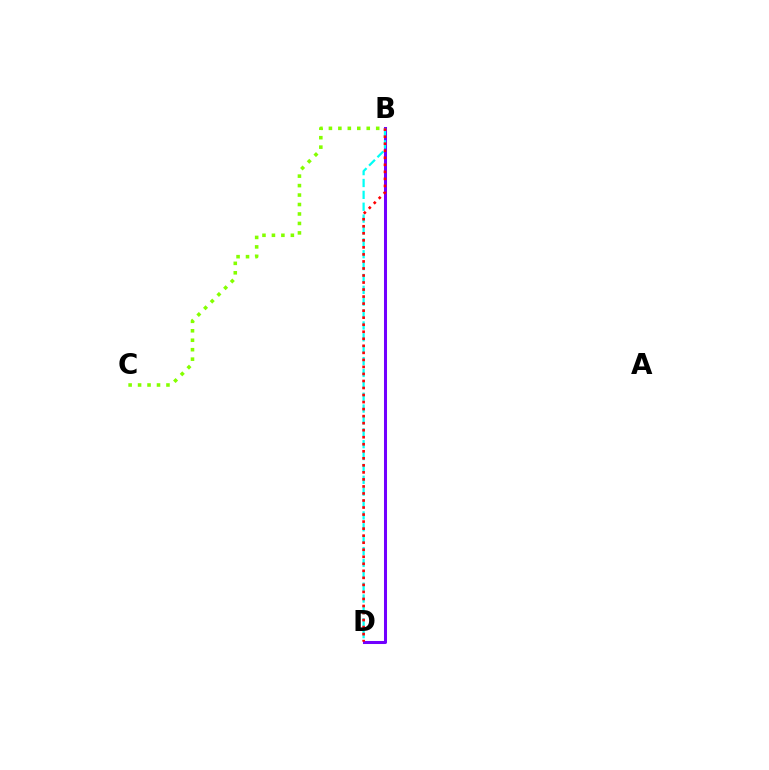{('B', 'D'): [{'color': '#7200ff', 'line_style': 'solid', 'thickness': 2.18}, {'color': '#00fff6', 'line_style': 'dashed', 'thickness': 1.61}, {'color': '#ff0000', 'line_style': 'dotted', 'thickness': 1.91}], ('B', 'C'): [{'color': '#84ff00', 'line_style': 'dotted', 'thickness': 2.57}]}